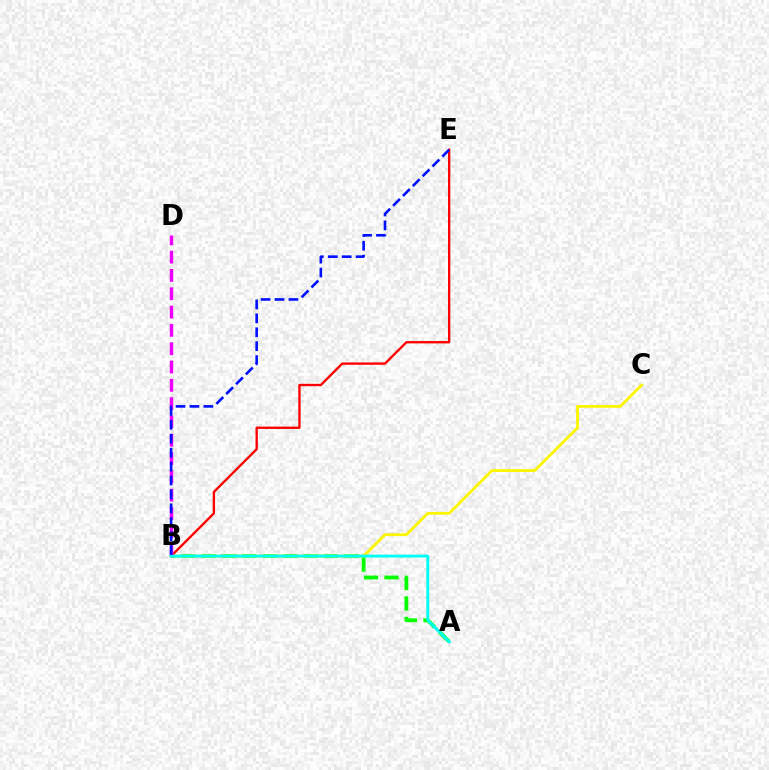{('A', 'B'): [{'color': '#08ff00', 'line_style': 'dashed', 'thickness': 2.78}, {'color': '#00fff6', 'line_style': 'solid', 'thickness': 2.13}], ('B', 'C'): [{'color': '#fcf500', 'line_style': 'solid', 'thickness': 2.01}], ('B', 'E'): [{'color': '#ff0000', 'line_style': 'solid', 'thickness': 1.68}, {'color': '#0010ff', 'line_style': 'dashed', 'thickness': 1.89}], ('B', 'D'): [{'color': '#ee00ff', 'line_style': 'dashed', 'thickness': 2.49}]}